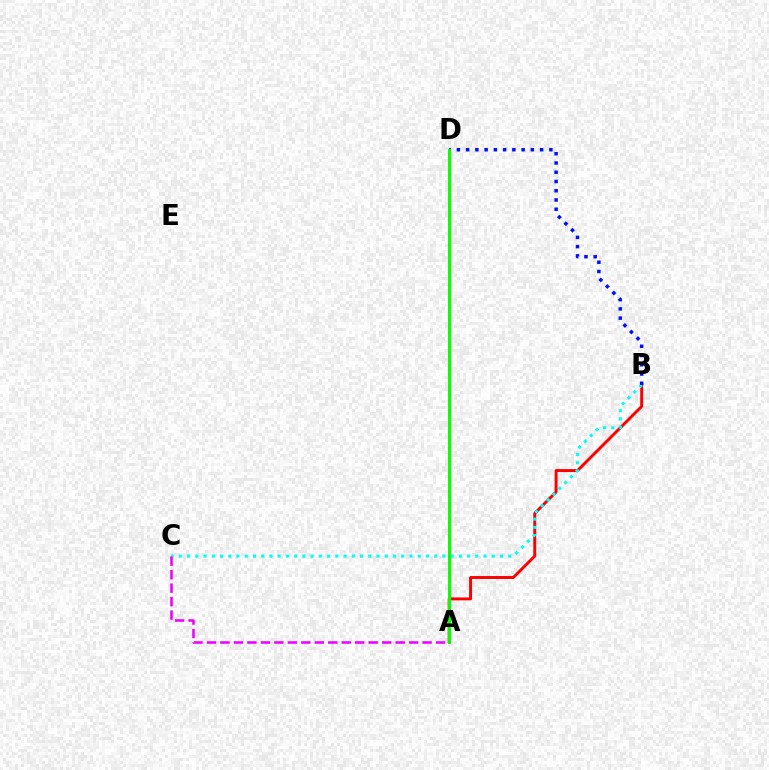{('A', 'D'): [{'color': '#fcf500', 'line_style': 'dashed', 'thickness': 2.19}, {'color': '#08ff00', 'line_style': 'solid', 'thickness': 2.12}], ('A', 'B'): [{'color': '#ff0000', 'line_style': 'solid', 'thickness': 2.11}], ('B', 'C'): [{'color': '#00fff6', 'line_style': 'dotted', 'thickness': 2.24}], ('B', 'D'): [{'color': '#0010ff', 'line_style': 'dotted', 'thickness': 2.51}], ('A', 'C'): [{'color': '#ee00ff', 'line_style': 'dashed', 'thickness': 1.83}]}